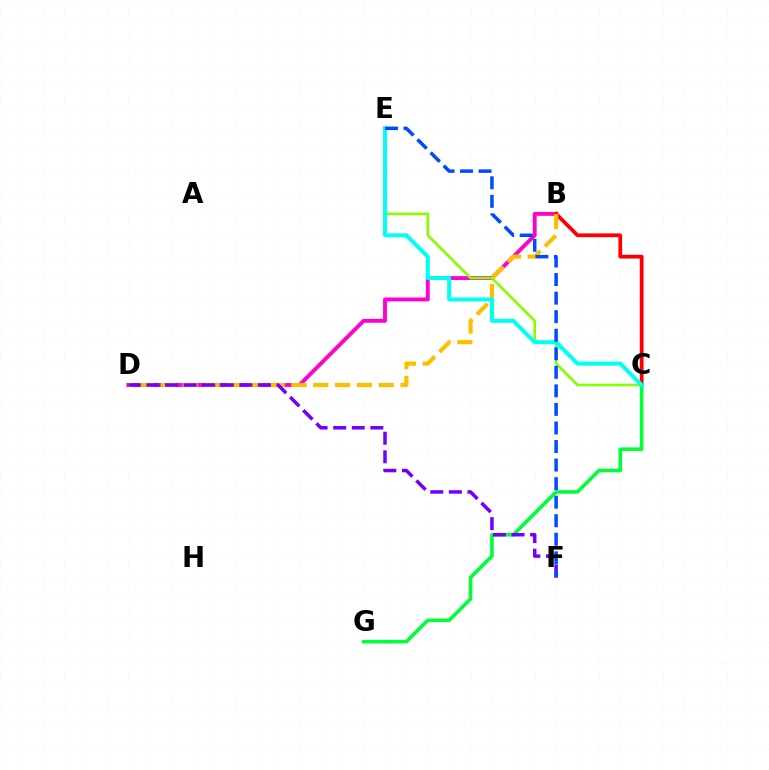{('B', 'D'): [{'color': '#ff00cf', 'line_style': 'solid', 'thickness': 2.8}, {'color': '#ffbd00', 'line_style': 'dashed', 'thickness': 2.96}], ('B', 'C'): [{'color': '#ff0000', 'line_style': 'solid', 'thickness': 2.72}], ('C', 'G'): [{'color': '#00ff39', 'line_style': 'solid', 'thickness': 2.58}], ('C', 'E'): [{'color': '#84ff00', 'line_style': 'solid', 'thickness': 1.9}, {'color': '#00fff6', 'line_style': 'solid', 'thickness': 2.89}], ('D', 'F'): [{'color': '#7200ff', 'line_style': 'dashed', 'thickness': 2.53}], ('E', 'F'): [{'color': '#004bff', 'line_style': 'dashed', 'thickness': 2.52}]}